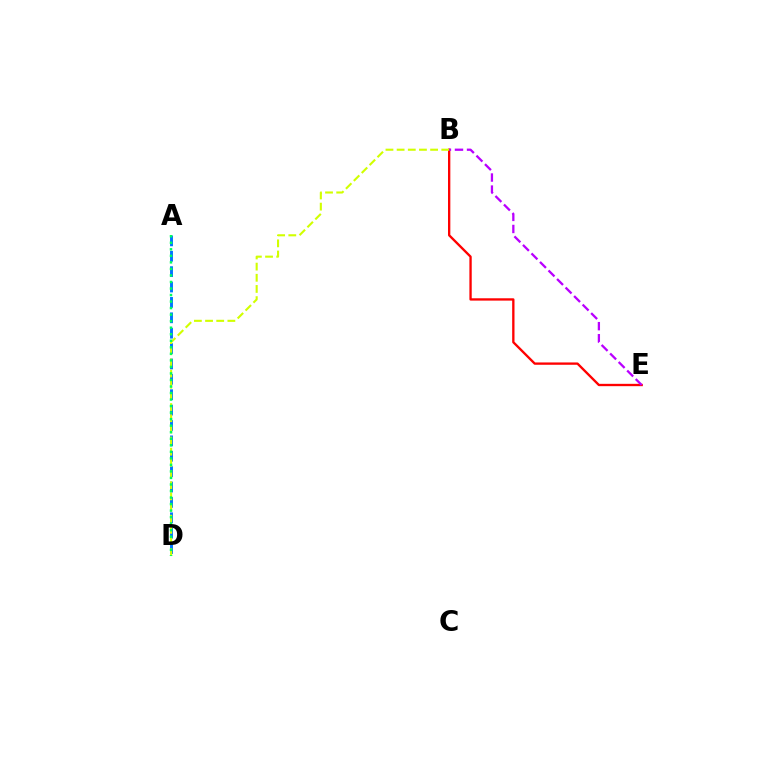{('A', 'D'): [{'color': '#0074ff', 'line_style': 'dashed', 'thickness': 2.09}, {'color': '#00ff5c', 'line_style': 'dotted', 'thickness': 1.77}], ('B', 'E'): [{'color': '#ff0000', 'line_style': 'solid', 'thickness': 1.68}, {'color': '#b900ff', 'line_style': 'dashed', 'thickness': 1.64}], ('B', 'D'): [{'color': '#d1ff00', 'line_style': 'dashed', 'thickness': 1.52}]}